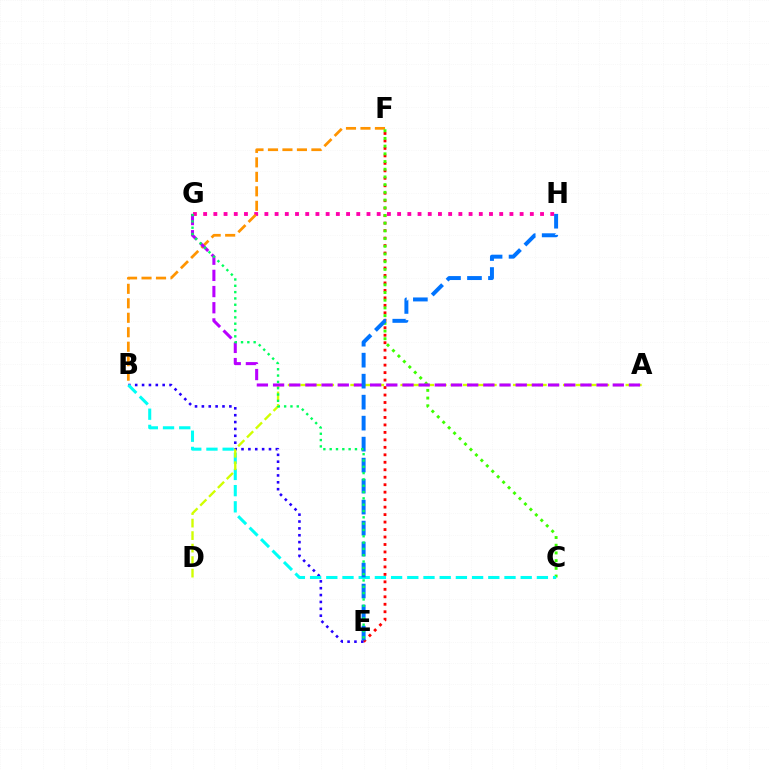{('G', 'H'): [{'color': '#ff00ac', 'line_style': 'dotted', 'thickness': 2.77}], ('E', 'F'): [{'color': '#ff0000', 'line_style': 'dotted', 'thickness': 2.03}], ('B', 'E'): [{'color': '#2500ff', 'line_style': 'dotted', 'thickness': 1.87}], ('B', 'F'): [{'color': '#ff9400', 'line_style': 'dashed', 'thickness': 1.97}], ('C', 'F'): [{'color': '#3dff00', 'line_style': 'dotted', 'thickness': 2.09}], ('B', 'C'): [{'color': '#00fff6', 'line_style': 'dashed', 'thickness': 2.2}], ('A', 'D'): [{'color': '#d1ff00', 'line_style': 'dashed', 'thickness': 1.7}], ('A', 'G'): [{'color': '#b900ff', 'line_style': 'dashed', 'thickness': 2.2}], ('E', 'H'): [{'color': '#0074ff', 'line_style': 'dashed', 'thickness': 2.85}], ('E', 'G'): [{'color': '#00ff5c', 'line_style': 'dotted', 'thickness': 1.72}]}